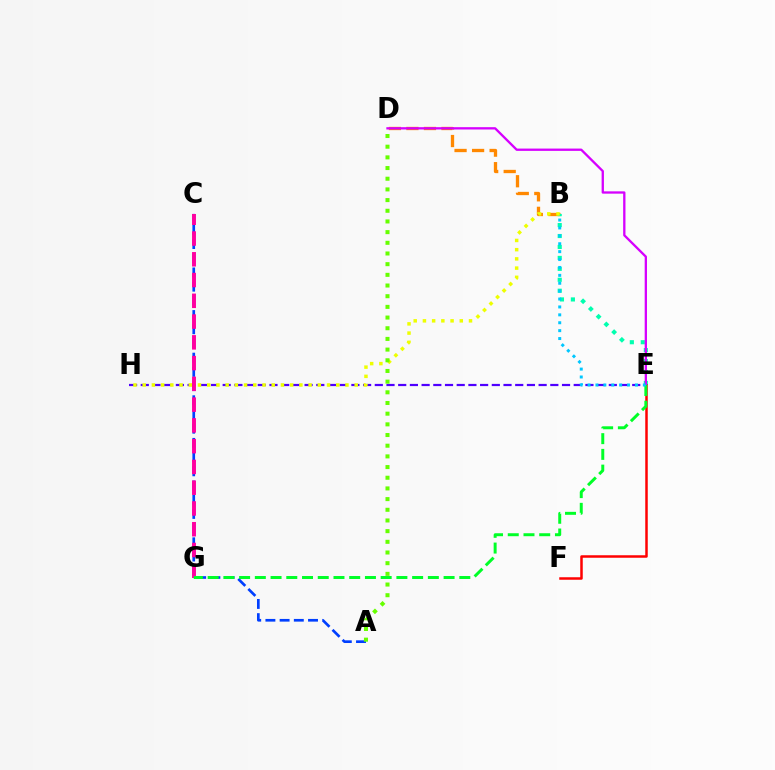{('E', 'H'): [{'color': '#4f00ff', 'line_style': 'dashed', 'thickness': 1.59}], ('B', 'D'): [{'color': '#ff8800', 'line_style': 'dashed', 'thickness': 2.38}], ('A', 'C'): [{'color': '#003fff', 'line_style': 'dashed', 'thickness': 1.93}], ('B', 'E'): [{'color': '#00ffaf', 'line_style': 'dotted', 'thickness': 2.97}, {'color': '#00c7ff', 'line_style': 'dotted', 'thickness': 2.15}], ('B', 'H'): [{'color': '#eeff00', 'line_style': 'dotted', 'thickness': 2.5}], ('E', 'F'): [{'color': '#ff0000', 'line_style': 'solid', 'thickness': 1.8}], ('A', 'D'): [{'color': '#66ff00', 'line_style': 'dotted', 'thickness': 2.9}], ('C', 'G'): [{'color': '#ff00a0', 'line_style': 'dashed', 'thickness': 2.82}], ('D', 'E'): [{'color': '#d600ff', 'line_style': 'solid', 'thickness': 1.66}], ('E', 'G'): [{'color': '#00ff27', 'line_style': 'dashed', 'thickness': 2.14}]}